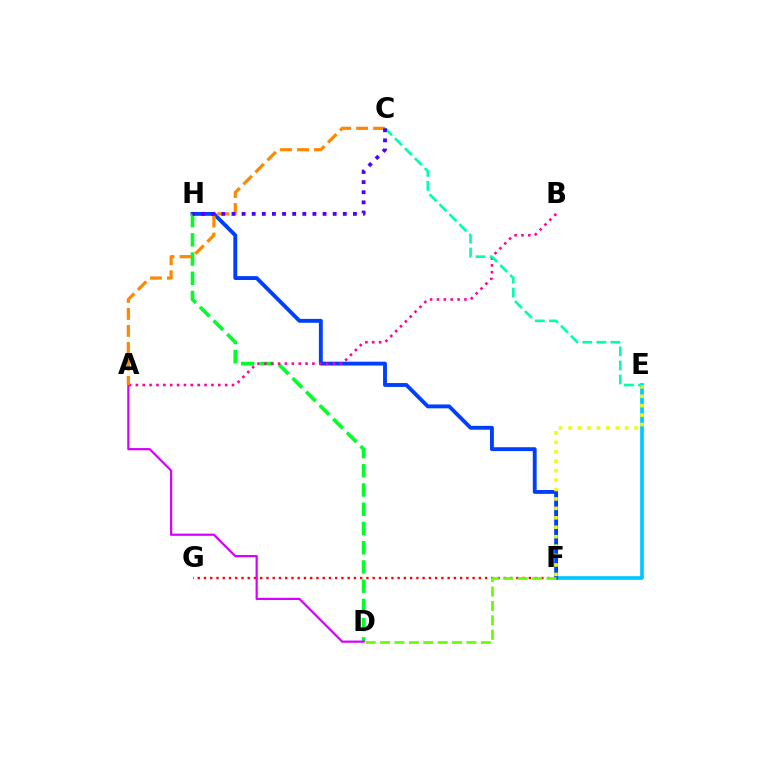{('E', 'F'): [{'color': '#00c7ff', 'line_style': 'solid', 'thickness': 2.65}, {'color': '#eeff00', 'line_style': 'dotted', 'thickness': 2.56}], ('F', 'G'): [{'color': '#ff0000', 'line_style': 'dotted', 'thickness': 1.7}], ('F', 'H'): [{'color': '#003fff', 'line_style': 'solid', 'thickness': 2.79}], ('D', 'H'): [{'color': '#00ff27', 'line_style': 'dashed', 'thickness': 2.61}], ('A', 'D'): [{'color': '#d600ff', 'line_style': 'solid', 'thickness': 1.58}], ('A', 'B'): [{'color': '#ff00a0', 'line_style': 'dotted', 'thickness': 1.87}], ('A', 'C'): [{'color': '#ff8800', 'line_style': 'dashed', 'thickness': 2.31}], ('D', 'F'): [{'color': '#66ff00', 'line_style': 'dashed', 'thickness': 1.96}], ('C', 'E'): [{'color': '#00ffaf', 'line_style': 'dashed', 'thickness': 1.91}], ('C', 'H'): [{'color': '#4f00ff', 'line_style': 'dotted', 'thickness': 2.75}]}